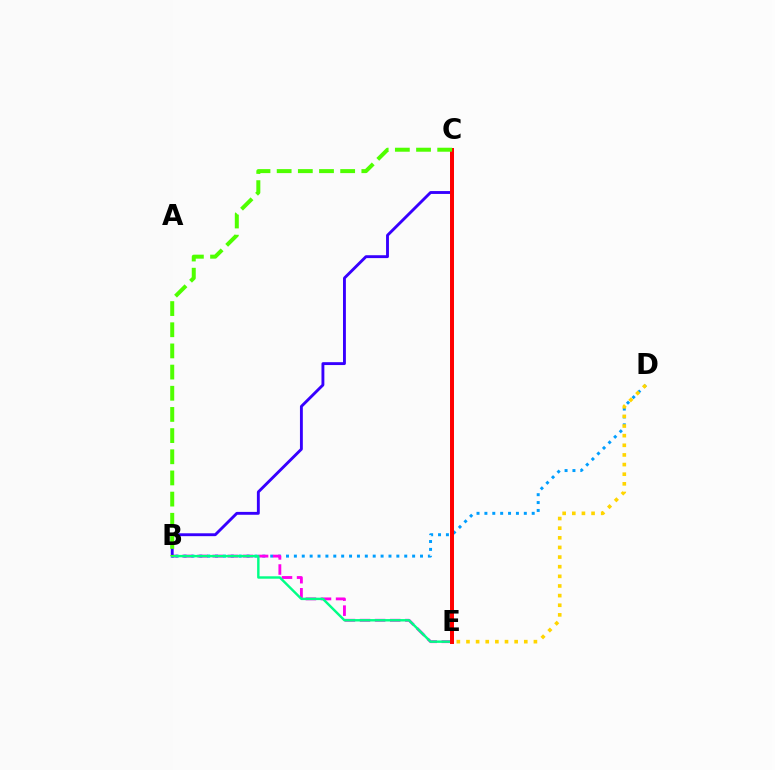{('B', 'D'): [{'color': '#009eff', 'line_style': 'dotted', 'thickness': 2.14}], ('B', 'E'): [{'color': '#ff00ed', 'line_style': 'dashed', 'thickness': 2.05}, {'color': '#00ff86', 'line_style': 'solid', 'thickness': 1.75}], ('B', 'C'): [{'color': '#3700ff', 'line_style': 'solid', 'thickness': 2.07}, {'color': '#4fff00', 'line_style': 'dashed', 'thickness': 2.88}], ('D', 'E'): [{'color': '#ffd500', 'line_style': 'dotted', 'thickness': 2.62}], ('C', 'E'): [{'color': '#ff0000', 'line_style': 'solid', 'thickness': 2.86}]}